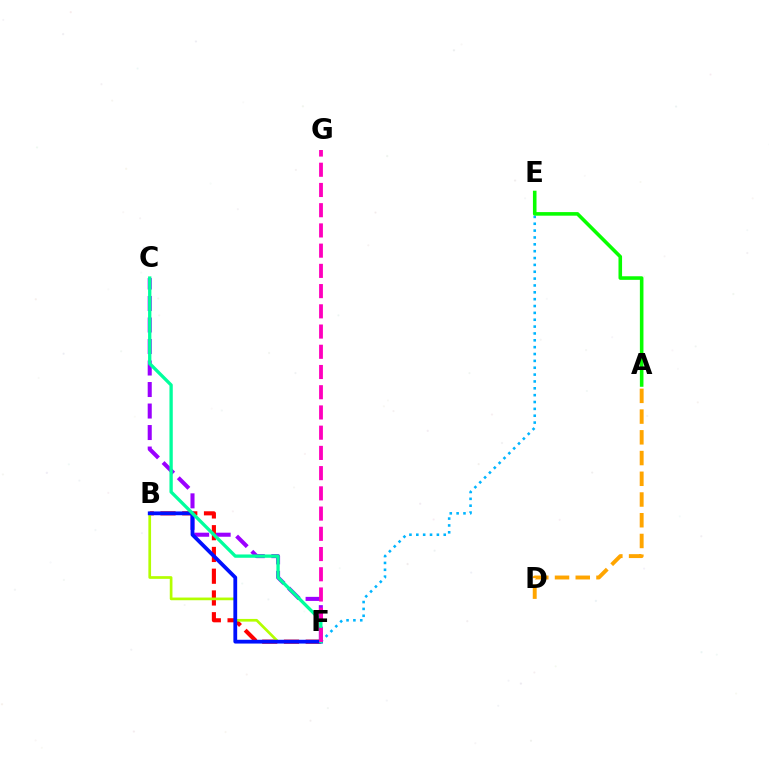{('E', 'F'): [{'color': '#00b5ff', 'line_style': 'dotted', 'thickness': 1.86}], ('A', 'D'): [{'color': '#ffa500', 'line_style': 'dashed', 'thickness': 2.82}], ('C', 'F'): [{'color': '#9b00ff', 'line_style': 'dashed', 'thickness': 2.92}, {'color': '#00ff9d', 'line_style': 'solid', 'thickness': 2.38}], ('B', 'F'): [{'color': '#ff0000', 'line_style': 'dashed', 'thickness': 2.96}, {'color': '#b3ff00', 'line_style': 'solid', 'thickness': 1.94}, {'color': '#0010ff', 'line_style': 'solid', 'thickness': 2.72}], ('A', 'E'): [{'color': '#08ff00', 'line_style': 'solid', 'thickness': 2.58}], ('F', 'G'): [{'color': '#ff00bd', 'line_style': 'dashed', 'thickness': 2.75}]}